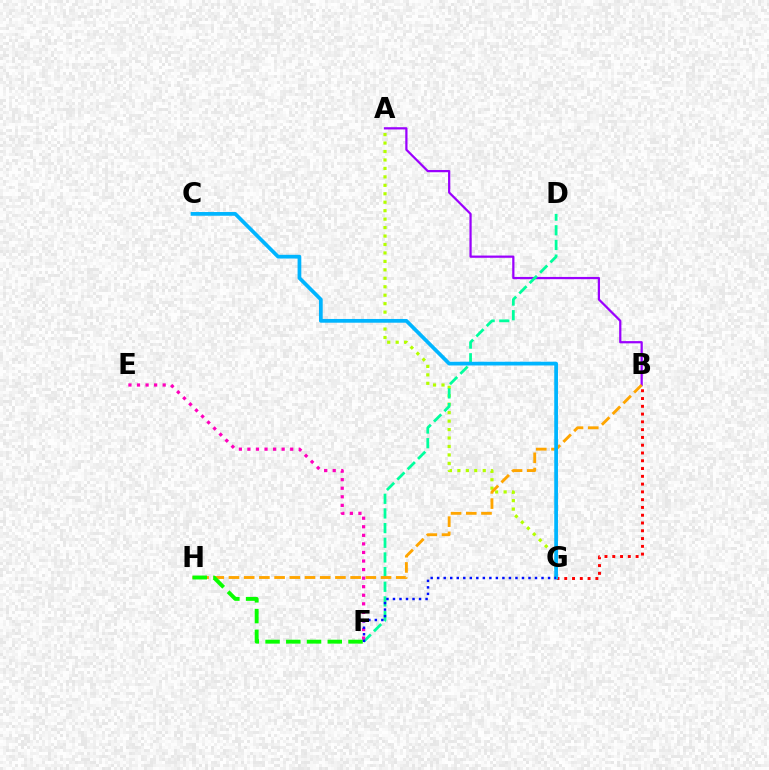{('A', 'G'): [{'color': '#b3ff00', 'line_style': 'dotted', 'thickness': 2.3}], ('A', 'B'): [{'color': '#9b00ff', 'line_style': 'solid', 'thickness': 1.61}], ('D', 'F'): [{'color': '#00ff9d', 'line_style': 'dashed', 'thickness': 1.99}], ('B', 'H'): [{'color': '#ffa500', 'line_style': 'dashed', 'thickness': 2.07}], ('E', 'F'): [{'color': '#ff00bd', 'line_style': 'dotted', 'thickness': 2.33}], ('F', 'H'): [{'color': '#08ff00', 'line_style': 'dashed', 'thickness': 2.82}], ('B', 'G'): [{'color': '#ff0000', 'line_style': 'dotted', 'thickness': 2.11}], ('C', 'G'): [{'color': '#00b5ff', 'line_style': 'solid', 'thickness': 2.69}], ('F', 'G'): [{'color': '#0010ff', 'line_style': 'dotted', 'thickness': 1.77}]}